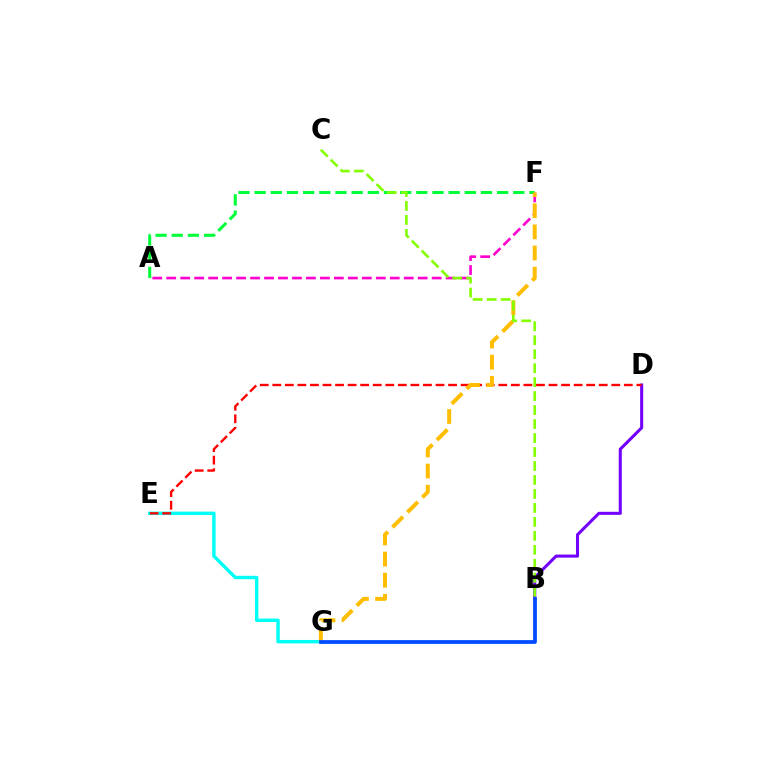{('A', 'F'): [{'color': '#ff00cf', 'line_style': 'dashed', 'thickness': 1.9}, {'color': '#00ff39', 'line_style': 'dashed', 'thickness': 2.2}], ('E', 'G'): [{'color': '#00fff6', 'line_style': 'solid', 'thickness': 2.45}], ('B', 'D'): [{'color': '#7200ff', 'line_style': 'solid', 'thickness': 2.2}], ('D', 'E'): [{'color': '#ff0000', 'line_style': 'dashed', 'thickness': 1.71}], ('F', 'G'): [{'color': '#ffbd00', 'line_style': 'dashed', 'thickness': 2.87}], ('B', 'G'): [{'color': '#004bff', 'line_style': 'solid', 'thickness': 2.71}], ('B', 'C'): [{'color': '#84ff00', 'line_style': 'dashed', 'thickness': 1.9}]}